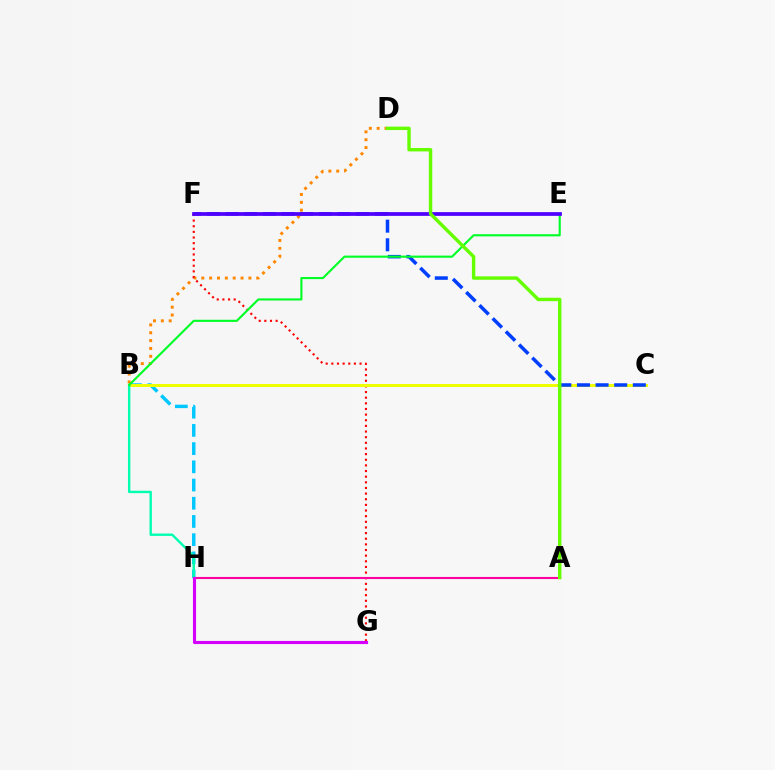{('B', 'H'): [{'color': '#00c7ff', 'line_style': 'dashed', 'thickness': 2.47}, {'color': '#00ffaf', 'line_style': 'solid', 'thickness': 1.73}], ('B', 'D'): [{'color': '#ff8800', 'line_style': 'dotted', 'thickness': 2.13}], ('F', 'G'): [{'color': '#ff0000', 'line_style': 'dotted', 'thickness': 1.53}], ('A', 'H'): [{'color': '#ff00a0', 'line_style': 'solid', 'thickness': 1.53}], ('B', 'C'): [{'color': '#eeff00', 'line_style': 'solid', 'thickness': 2.17}], ('C', 'F'): [{'color': '#003fff', 'line_style': 'dashed', 'thickness': 2.53}], ('B', 'E'): [{'color': '#00ff27', 'line_style': 'solid', 'thickness': 1.54}], ('E', 'F'): [{'color': '#4f00ff', 'line_style': 'solid', 'thickness': 2.68}], ('A', 'D'): [{'color': '#66ff00', 'line_style': 'solid', 'thickness': 2.46}], ('G', 'H'): [{'color': '#d600ff', 'line_style': 'solid', 'thickness': 2.25}]}